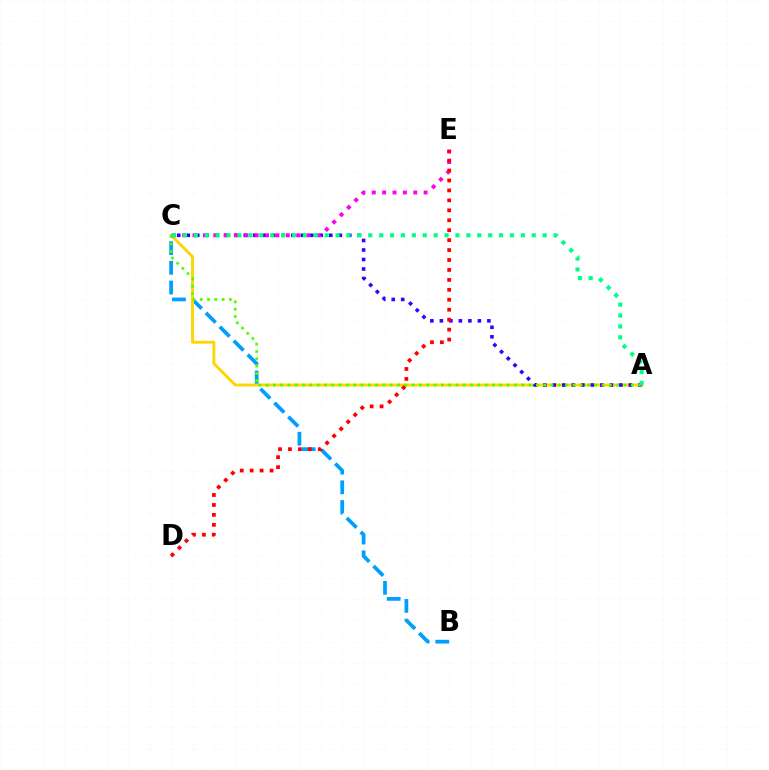{('B', 'C'): [{'color': '#009eff', 'line_style': 'dashed', 'thickness': 2.68}], ('A', 'C'): [{'color': '#ffd500', 'line_style': 'solid', 'thickness': 2.06}, {'color': '#3700ff', 'line_style': 'dotted', 'thickness': 2.58}, {'color': '#4fff00', 'line_style': 'dotted', 'thickness': 1.98}, {'color': '#00ff86', 'line_style': 'dotted', 'thickness': 2.96}], ('C', 'E'): [{'color': '#ff00ed', 'line_style': 'dotted', 'thickness': 2.82}], ('D', 'E'): [{'color': '#ff0000', 'line_style': 'dotted', 'thickness': 2.7}]}